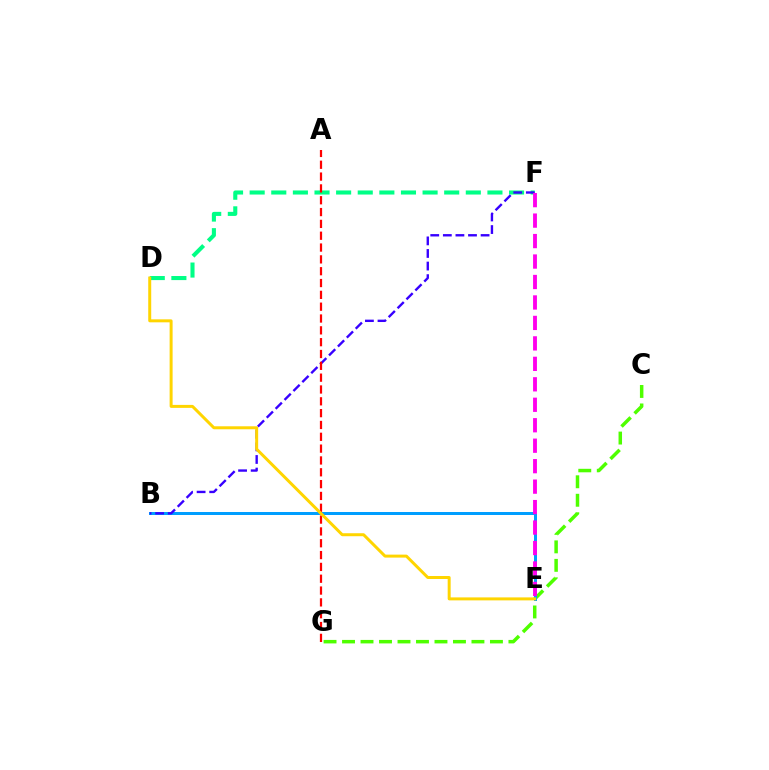{('C', 'G'): [{'color': '#4fff00', 'line_style': 'dashed', 'thickness': 2.51}], ('D', 'F'): [{'color': '#00ff86', 'line_style': 'dashed', 'thickness': 2.94}], ('B', 'E'): [{'color': '#009eff', 'line_style': 'solid', 'thickness': 2.16}], ('B', 'F'): [{'color': '#3700ff', 'line_style': 'dashed', 'thickness': 1.71}], ('A', 'G'): [{'color': '#ff0000', 'line_style': 'dashed', 'thickness': 1.61}], ('D', 'E'): [{'color': '#ffd500', 'line_style': 'solid', 'thickness': 2.15}], ('E', 'F'): [{'color': '#ff00ed', 'line_style': 'dashed', 'thickness': 2.78}]}